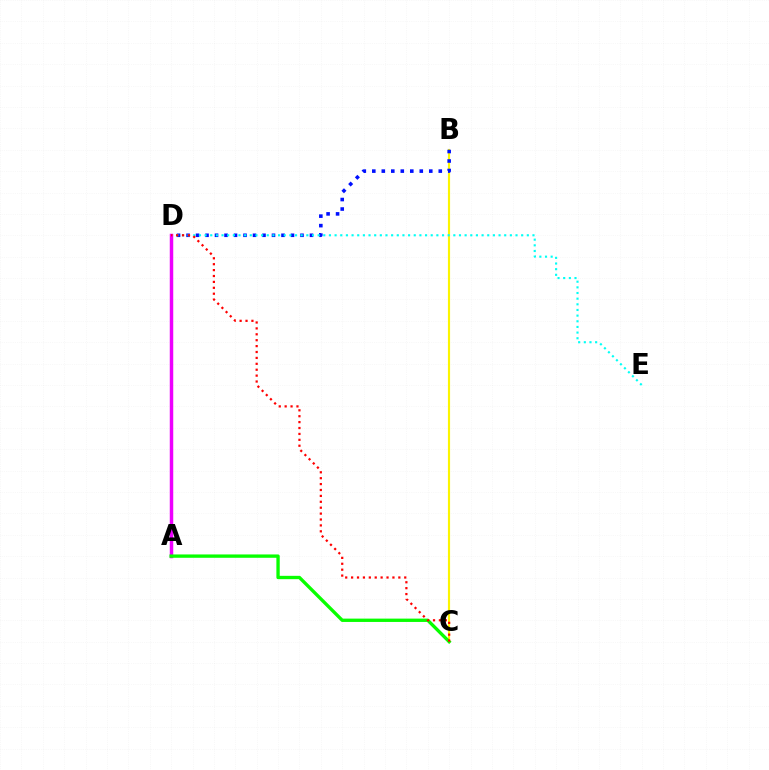{('B', 'C'): [{'color': '#fcf500', 'line_style': 'solid', 'thickness': 1.55}], ('B', 'D'): [{'color': '#0010ff', 'line_style': 'dotted', 'thickness': 2.58}], ('D', 'E'): [{'color': '#00fff6', 'line_style': 'dotted', 'thickness': 1.54}], ('A', 'D'): [{'color': '#ee00ff', 'line_style': 'solid', 'thickness': 2.51}], ('A', 'C'): [{'color': '#08ff00', 'line_style': 'solid', 'thickness': 2.4}], ('C', 'D'): [{'color': '#ff0000', 'line_style': 'dotted', 'thickness': 1.6}]}